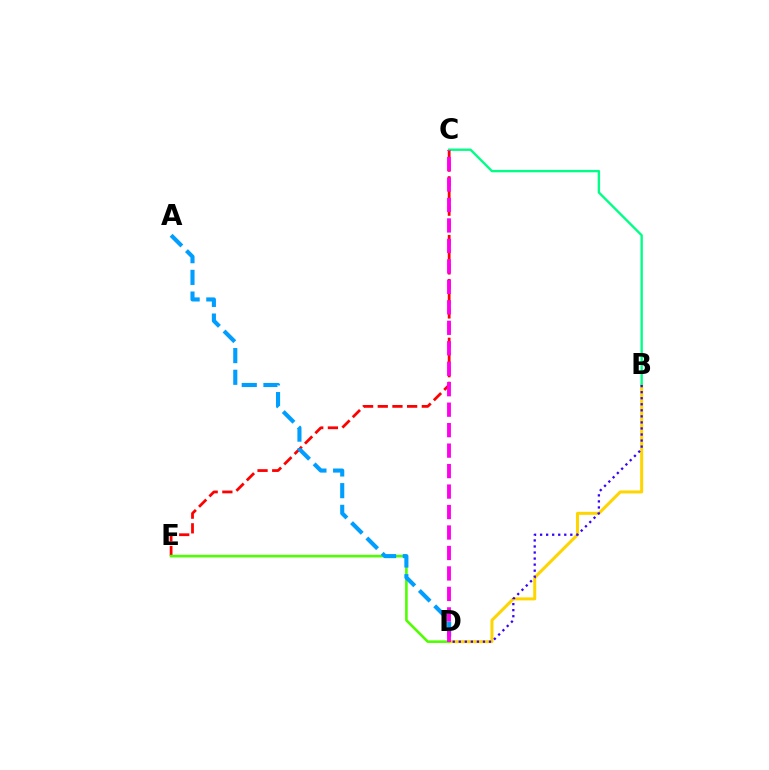{('C', 'E'): [{'color': '#ff0000', 'line_style': 'dashed', 'thickness': 1.99}], ('B', 'D'): [{'color': '#ffd500', 'line_style': 'solid', 'thickness': 2.16}, {'color': '#3700ff', 'line_style': 'dotted', 'thickness': 1.64}], ('B', 'C'): [{'color': '#00ff86', 'line_style': 'solid', 'thickness': 1.7}], ('D', 'E'): [{'color': '#4fff00', 'line_style': 'solid', 'thickness': 1.87}], ('A', 'D'): [{'color': '#009eff', 'line_style': 'dashed', 'thickness': 2.95}], ('C', 'D'): [{'color': '#ff00ed', 'line_style': 'dashed', 'thickness': 2.78}]}